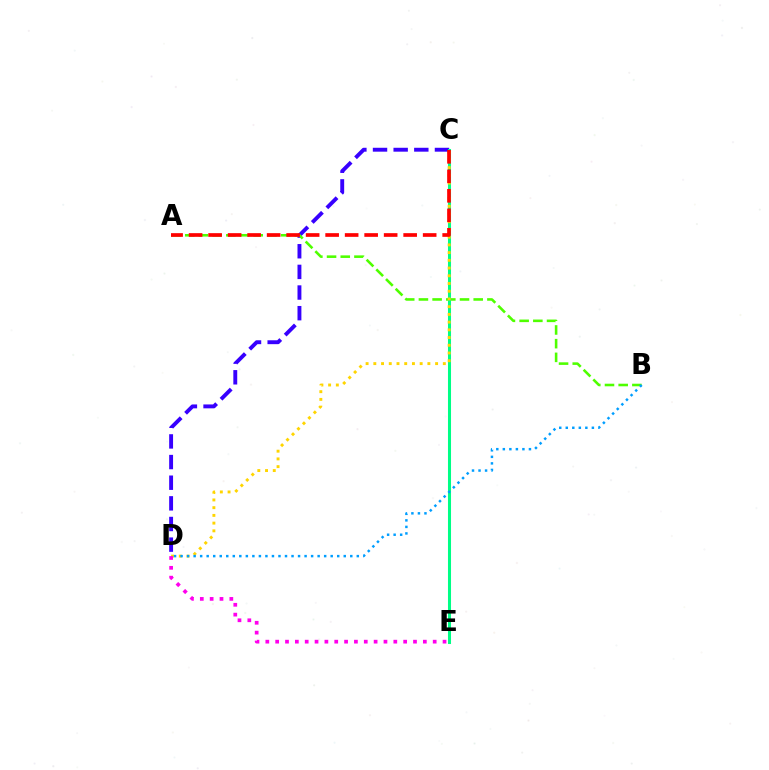{('C', 'D'): [{'color': '#3700ff', 'line_style': 'dashed', 'thickness': 2.8}, {'color': '#ffd500', 'line_style': 'dotted', 'thickness': 2.1}], ('A', 'B'): [{'color': '#4fff00', 'line_style': 'dashed', 'thickness': 1.86}], ('C', 'E'): [{'color': '#00ff86', 'line_style': 'solid', 'thickness': 2.2}], ('B', 'D'): [{'color': '#009eff', 'line_style': 'dotted', 'thickness': 1.77}], ('A', 'C'): [{'color': '#ff0000', 'line_style': 'dashed', 'thickness': 2.65}], ('D', 'E'): [{'color': '#ff00ed', 'line_style': 'dotted', 'thickness': 2.68}]}